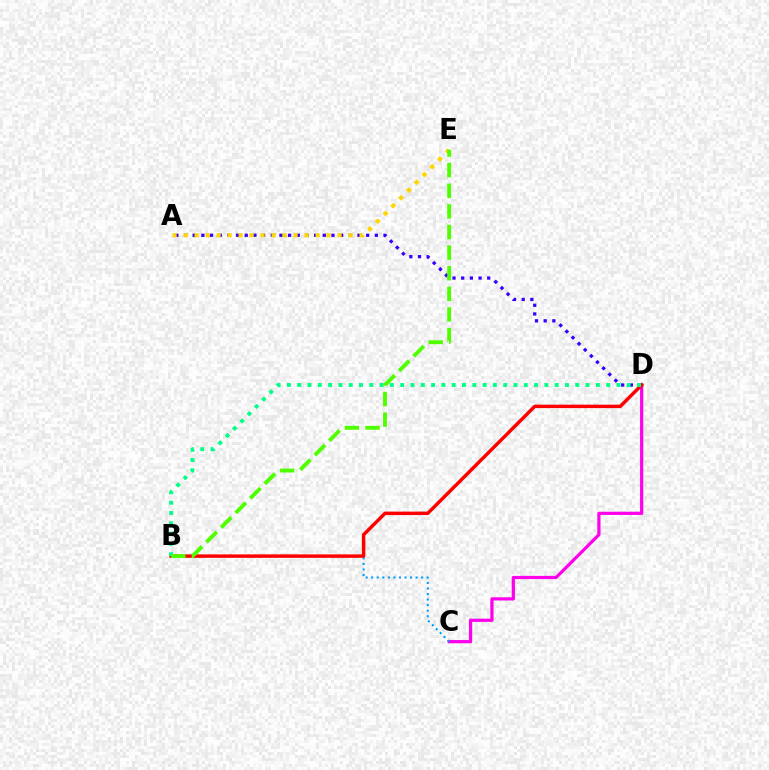{('C', 'D'): [{'color': '#ff00ed', 'line_style': 'solid', 'thickness': 2.32}], ('A', 'D'): [{'color': '#3700ff', 'line_style': 'dotted', 'thickness': 2.36}], ('B', 'C'): [{'color': '#009eff', 'line_style': 'dotted', 'thickness': 1.51}], ('B', 'D'): [{'color': '#ff0000', 'line_style': 'solid', 'thickness': 2.47}, {'color': '#00ff86', 'line_style': 'dotted', 'thickness': 2.8}], ('A', 'E'): [{'color': '#ffd500', 'line_style': 'dotted', 'thickness': 2.99}], ('B', 'E'): [{'color': '#4fff00', 'line_style': 'dashed', 'thickness': 2.8}]}